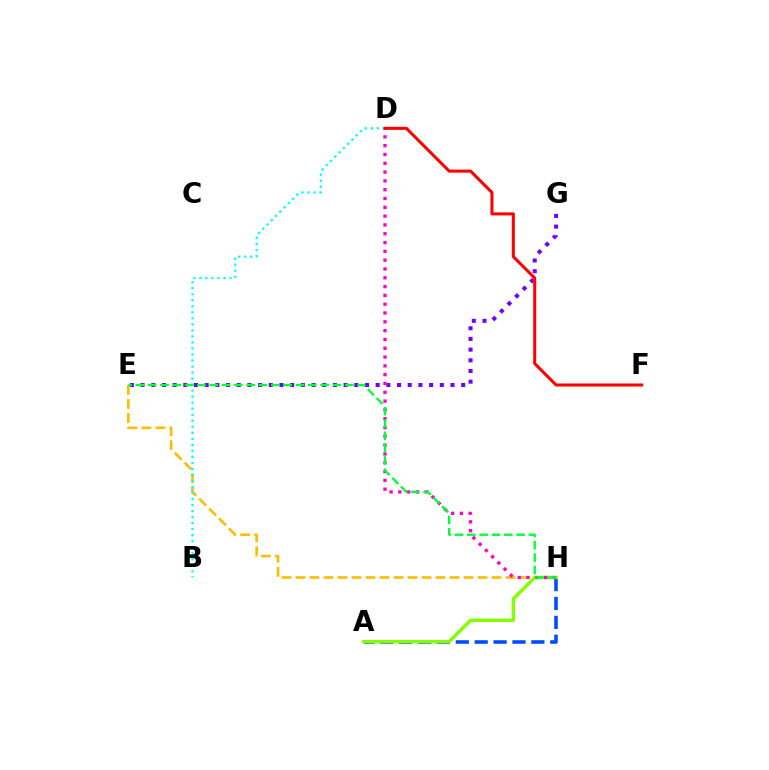{('A', 'H'): [{'color': '#004bff', 'line_style': 'dashed', 'thickness': 2.57}, {'color': '#84ff00', 'line_style': 'solid', 'thickness': 2.46}], ('E', 'H'): [{'color': '#ffbd00', 'line_style': 'dashed', 'thickness': 1.9}, {'color': '#00ff39', 'line_style': 'dashed', 'thickness': 1.67}], ('E', 'G'): [{'color': '#7200ff', 'line_style': 'dotted', 'thickness': 2.9}], ('D', 'H'): [{'color': '#ff00cf', 'line_style': 'dotted', 'thickness': 2.39}], ('B', 'D'): [{'color': '#00fff6', 'line_style': 'dotted', 'thickness': 1.64}], ('D', 'F'): [{'color': '#ff0000', 'line_style': 'solid', 'thickness': 2.19}]}